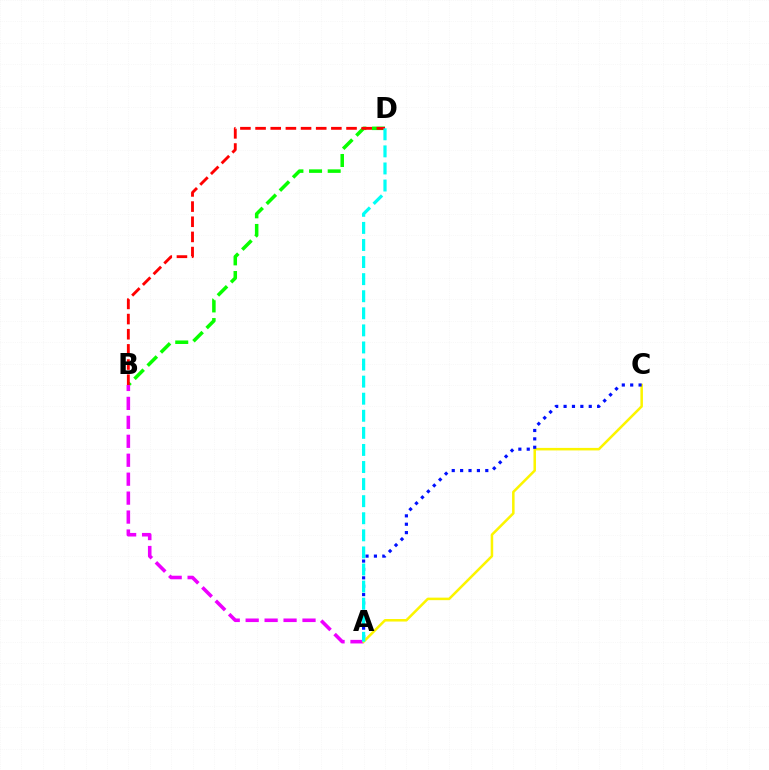{('B', 'D'): [{'color': '#08ff00', 'line_style': 'dashed', 'thickness': 2.53}, {'color': '#ff0000', 'line_style': 'dashed', 'thickness': 2.06}], ('A', 'B'): [{'color': '#ee00ff', 'line_style': 'dashed', 'thickness': 2.57}], ('A', 'C'): [{'color': '#fcf500', 'line_style': 'solid', 'thickness': 1.82}, {'color': '#0010ff', 'line_style': 'dotted', 'thickness': 2.28}], ('A', 'D'): [{'color': '#00fff6', 'line_style': 'dashed', 'thickness': 2.32}]}